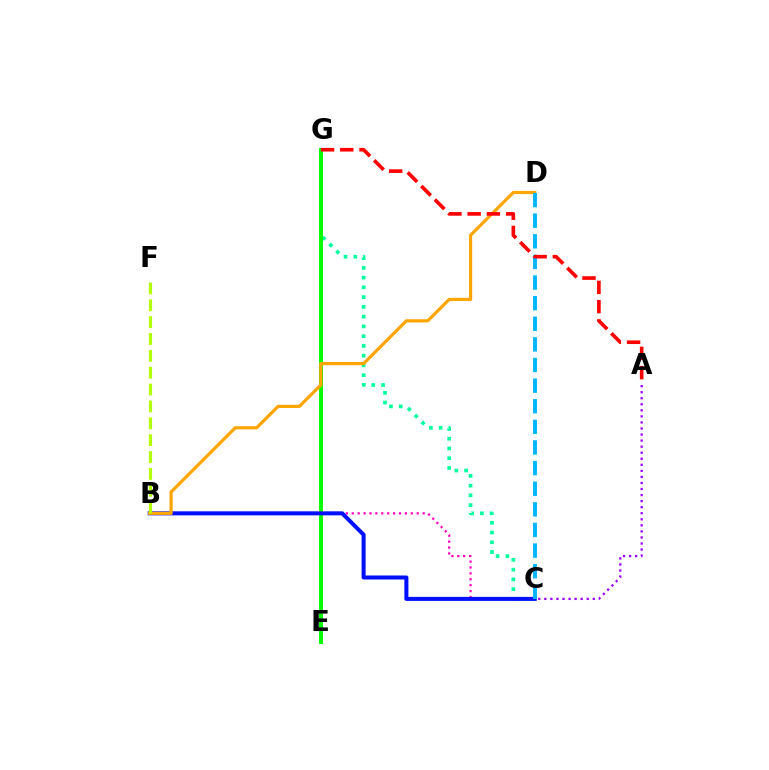{('B', 'C'): [{'color': '#ff00bd', 'line_style': 'dotted', 'thickness': 1.6}, {'color': '#0010ff', 'line_style': 'solid', 'thickness': 2.9}], ('C', 'G'): [{'color': '#00ff9d', 'line_style': 'dotted', 'thickness': 2.65}], ('E', 'G'): [{'color': '#08ff00', 'line_style': 'solid', 'thickness': 2.88}], ('A', 'C'): [{'color': '#9b00ff', 'line_style': 'dotted', 'thickness': 1.64}], ('B', 'D'): [{'color': '#ffa500', 'line_style': 'solid', 'thickness': 2.3}], ('C', 'D'): [{'color': '#00b5ff', 'line_style': 'dashed', 'thickness': 2.8}], ('B', 'F'): [{'color': '#b3ff00', 'line_style': 'dashed', 'thickness': 2.29}], ('A', 'G'): [{'color': '#ff0000', 'line_style': 'dashed', 'thickness': 2.61}]}